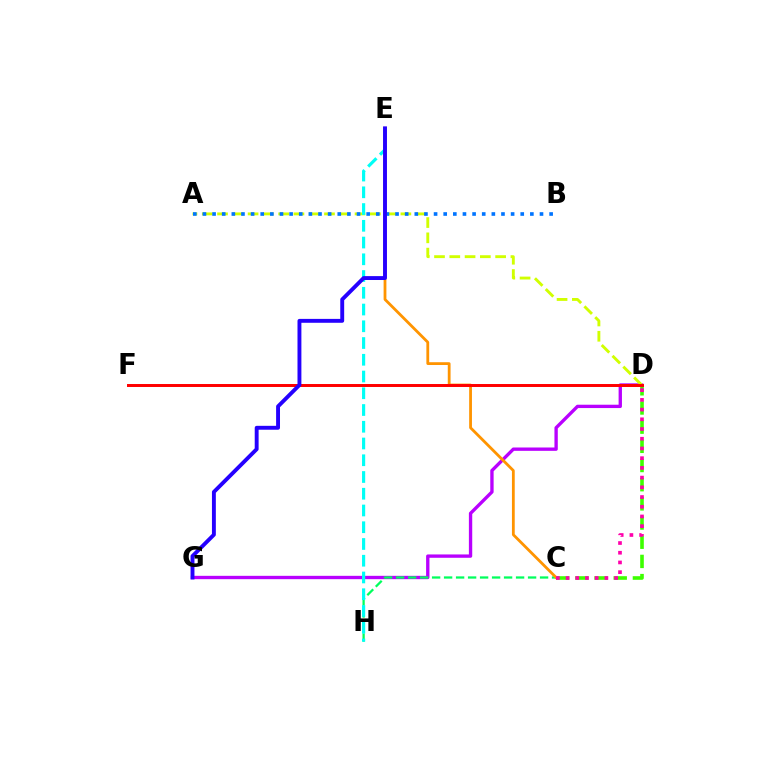{('D', 'G'): [{'color': '#b900ff', 'line_style': 'solid', 'thickness': 2.41}], ('A', 'D'): [{'color': '#d1ff00', 'line_style': 'dashed', 'thickness': 2.08}], ('C', 'D'): [{'color': '#3dff00', 'line_style': 'dashed', 'thickness': 2.61}, {'color': '#ff00ac', 'line_style': 'dotted', 'thickness': 2.64}], ('A', 'B'): [{'color': '#0074ff', 'line_style': 'dotted', 'thickness': 2.62}], ('C', 'H'): [{'color': '#00ff5c', 'line_style': 'dashed', 'thickness': 1.63}], ('C', 'E'): [{'color': '#ff9400', 'line_style': 'solid', 'thickness': 2.01}], ('E', 'H'): [{'color': '#00fff6', 'line_style': 'dashed', 'thickness': 2.27}], ('D', 'F'): [{'color': '#ff0000', 'line_style': 'solid', 'thickness': 2.14}], ('E', 'G'): [{'color': '#2500ff', 'line_style': 'solid', 'thickness': 2.81}]}